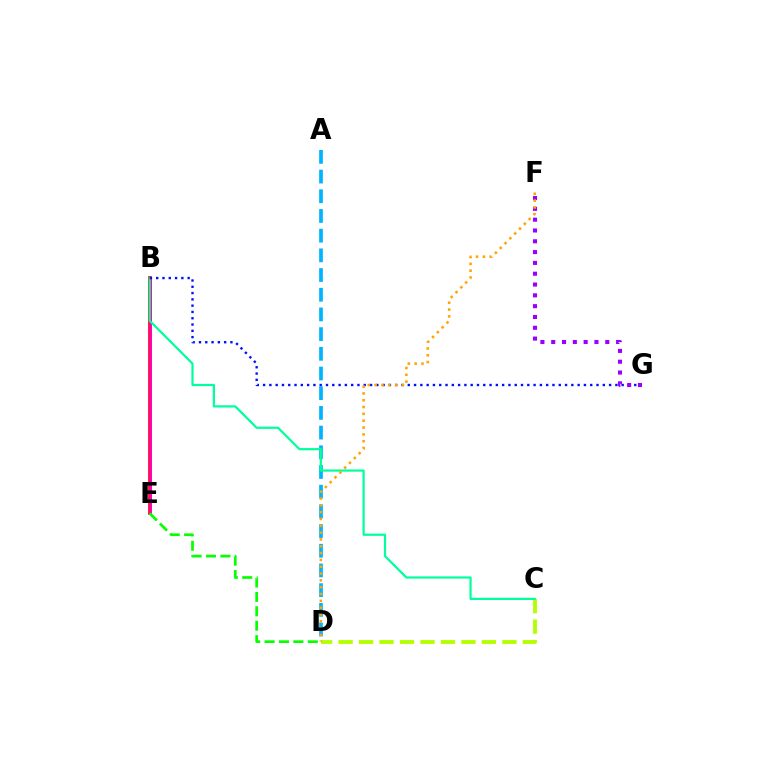{('B', 'E'): [{'color': '#ff0000', 'line_style': 'solid', 'thickness': 2.65}, {'color': '#ff00bd', 'line_style': 'solid', 'thickness': 1.88}], ('C', 'D'): [{'color': '#b3ff00', 'line_style': 'dashed', 'thickness': 2.78}], ('A', 'D'): [{'color': '#00b5ff', 'line_style': 'dashed', 'thickness': 2.68}], ('B', 'C'): [{'color': '#00ff9d', 'line_style': 'solid', 'thickness': 1.59}], ('B', 'G'): [{'color': '#0010ff', 'line_style': 'dotted', 'thickness': 1.71}], ('D', 'E'): [{'color': '#08ff00', 'line_style': 'dashed', 'thickness': 1.96}], ('F', 'G'): [{'color': '#9b00ff', 'line_style': 'dotted', 'thickness': 2.94}], ('D', 'F'): [{'color': '#ffa500', 'line_style': 'dotted', 'thickness': 1.85}]}